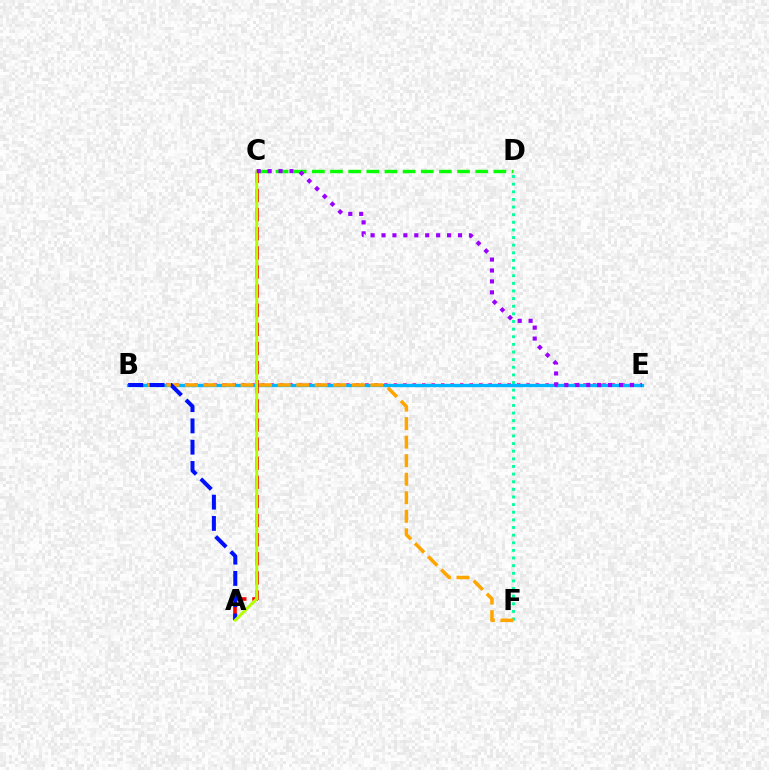{('B', 'E'): [{'color': '#ff00bd', 'line_style': 'dotted', 'thickness': 2.58}, {'color': '#00b5ff', 'line_style': 'solid', 'thickness': 2.38}], ('D', 'F'): [{'color': '#00ff9d', 'line_style': 'dotted', 'thickness': 2.07}], ('B', 'F'): [{'color': '#ffa500', 'line_style': 'dashed', 'thickness': 2.52}], ('C', 'D'): [{'color': '#08ff00', 'line_style': 'dashed', 'thickness': 2.47}], ('A', 'C'): [{'color': '#ff0000', 'line_style': 'dashed', 'thickness': 2.6}, {'color': '#b3ff00', 'line_style': 'solid', 'thickness': 2.13}], ('A', 'B'): [{'color': '#0010ff', 'line_style': 'dashed', 'thickness': 2.89}], ('C', 'E'): [{'color': '#9b00ff', 'line_style': 'dotted', 'thickness': 2.97}]}